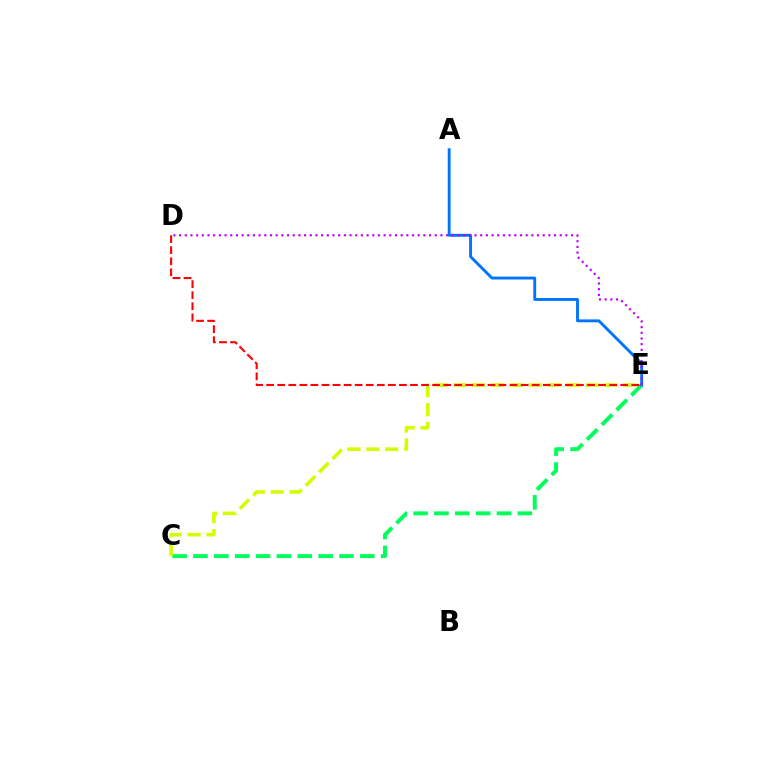{('C', 'E'): [{'color': '#00ff5c', 'line_style': 'dashed', 'thickness': 2.83}, {'color': '#d1ff00', 'line_style': 'dashed', 'thickness': 2.57}], ('A', 'E'): [{'color': '#0074ff', 'line_style': 'solid', 'thickness': 2.08}], ('D', 'E'): [{'color': '#ff0000', 'line_style': 'dashed', 'thickness': 1.5}, {'color': '#b900ff', 'line_style': 'dotted', 'thickness': 1.54}]}